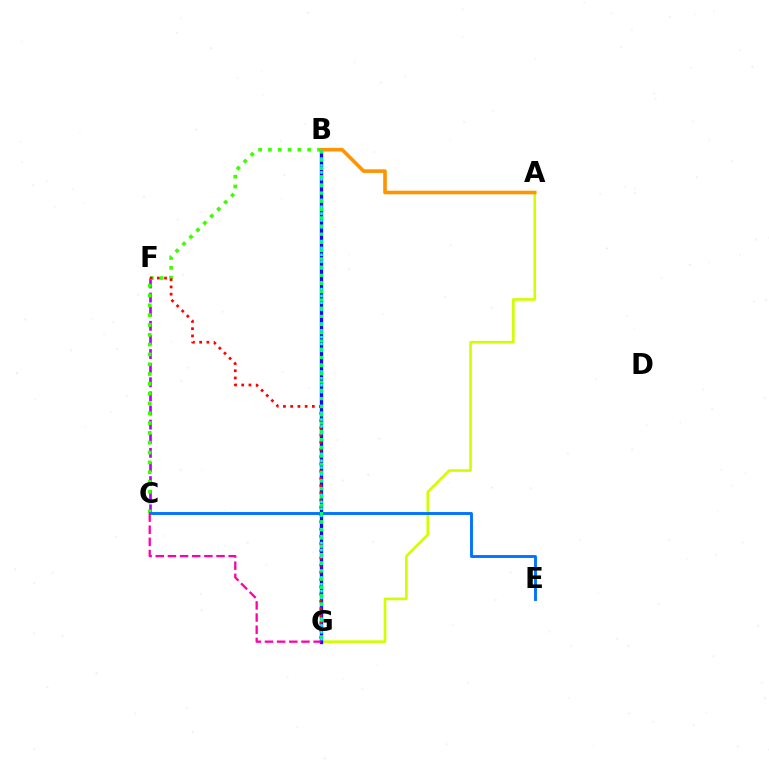{('C', 'F'): [{'color': '#b900ff', 'line_style': 'dashed', 'thickness': 1.92}], ('A', 'G'): [{'color': '#d1ff00', 'line_style': 'solid', 'thickness': 1.91}], ('B', 'G'): [{'color': '#2500ff', 'line_style': 'solid', 'thickness': 2.39}, {'color': '#00fff6', 'line_style': 'dotted', 'thickness': 1.87}, {'color': '#00ff5c', 'line_style': 'dotted', 'thickness': 2.23}], ('B', 'C'): [{'color': '#3dff00', 'line_style': 'dotted', 'thickness': 2.67}], ('F', 'G'): [{'color': '#ff0000', 'line_style': 'dotted', 'thickness': 1.96}], ('A', 'B'): [{'color': '#ff9400', 'line_style': 'solid', 'thickness': 2.59}], ('C', 'E'): [{'color': '#0074ff', 'line_style': 'solid', 'thickness': 2.08}], ('C', 'G'): [{'color': '#ff00ac', 'line_style': 'dashed', 'thickness': 1.65}]}